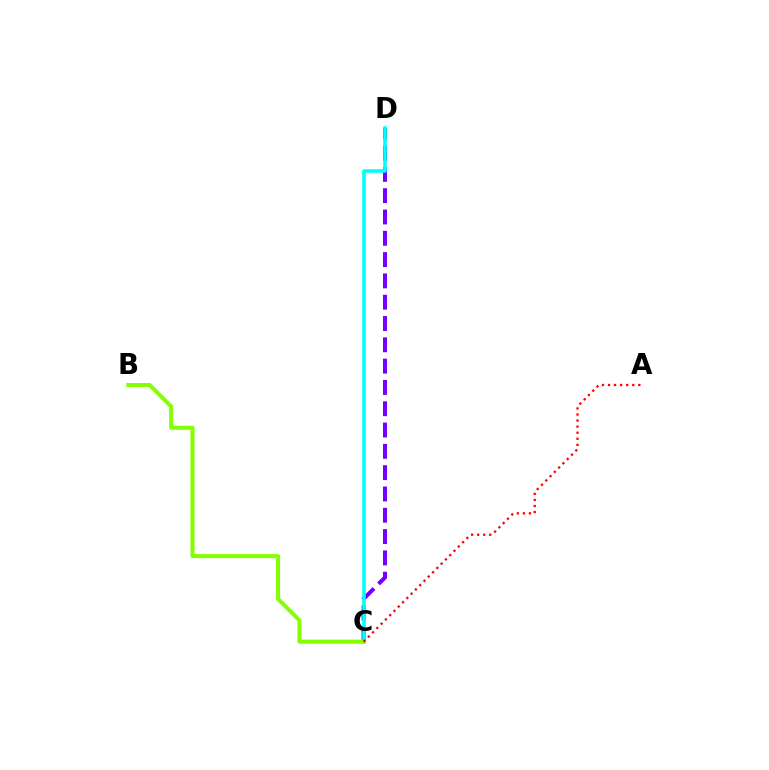{('C', 'D'): [{'color': '#7200ff', 'line_style': 'dashed', 'thickness': 2.89}, {'color': '#00fff6', 'line_style': 'solid', 'thickness': 2.57}], ('B', 'C'): [{'color': '#84ff00', 'line_style': 'solid', 'thickness': 2.9}], ('A', 'C'): [{'color': '#ff0000', 'line_style': 'dotted', 'thickness': 1.65}]}